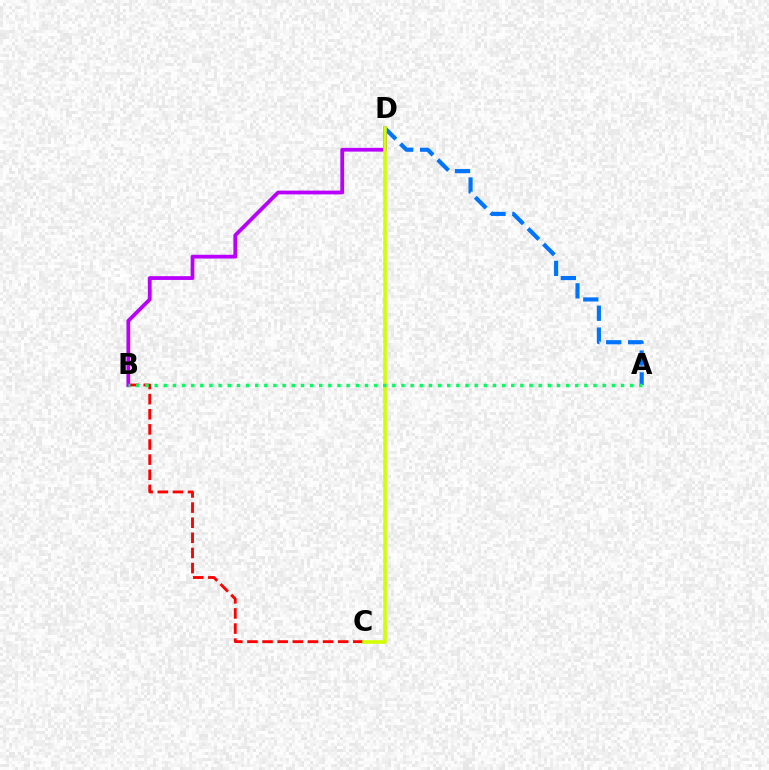{('B', 'C'): [{'color': '#ff0000', 'line_style': 'dashed', 'thickness': 2.05}], ('B', 'D'): [{'color': '#b900ff', 'line_style': 'solid', 'thickness': 2.72}], ('A', 'D'): [{'color': '#0074ff', 'line_style': 'dashed', 'thickness': 2.98}], ('C', 'D'): [{'color': '#d1ff00', 'line_style': 'solid', 'thickness': 2.56}], ('A', 'B'): [{'color': '#00ff5c', 'line_style': 'dotted', 'thickness': 2.48}]}